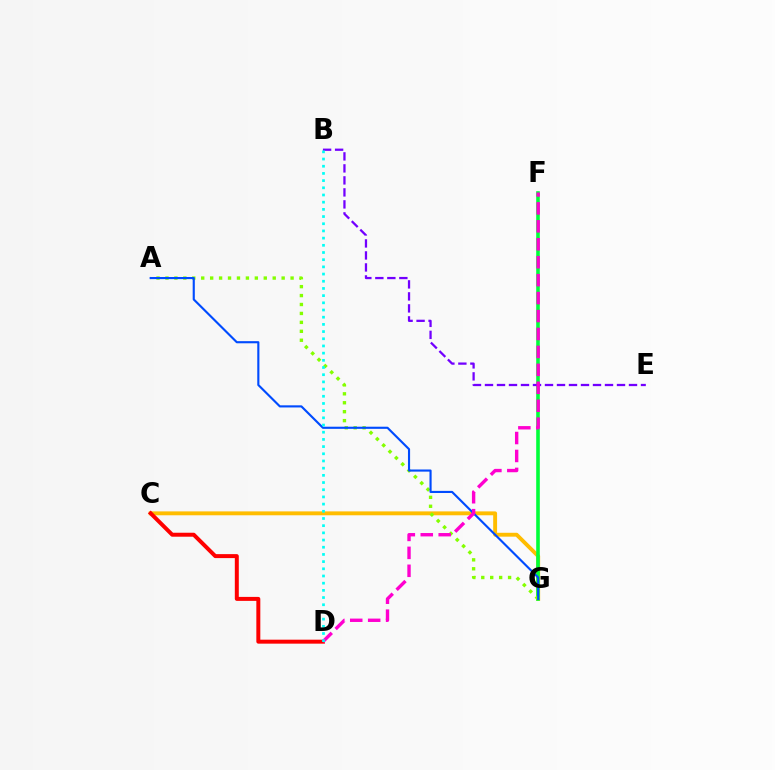{('C', 'G'): [{'color': '#ffbd00', 'line_style': 'solid', 'thickness': 2.8}], ('F', 'G'): [{'color': '#00ff39', 'line_style': 'solid', 'thickness': 2.6}], ('A', 'G'): [{'color': '#84ff00', 'line_style': 'dotted', 'thickness': 2.43}, {'color': '#004bff', 'line_style': 'solid', 'thickness': 1.53}], ('B', 'E'): [{'color': '#7200ff', 'line_style': 'dashed', 'thickness': 1.63}], ('C', 'D'): [{'color': '#ff0000', 'line_style': 'solid', 'thickness': 2.86}], ('D', 'F'): [{'color': '#ff00cf', 'line_style': 'dashed', 'thickness': 2.44}], ('B', 'D'): [{'color': '#00fff6', 'line_style': 'dotted', 'thickness': 1.95}]}